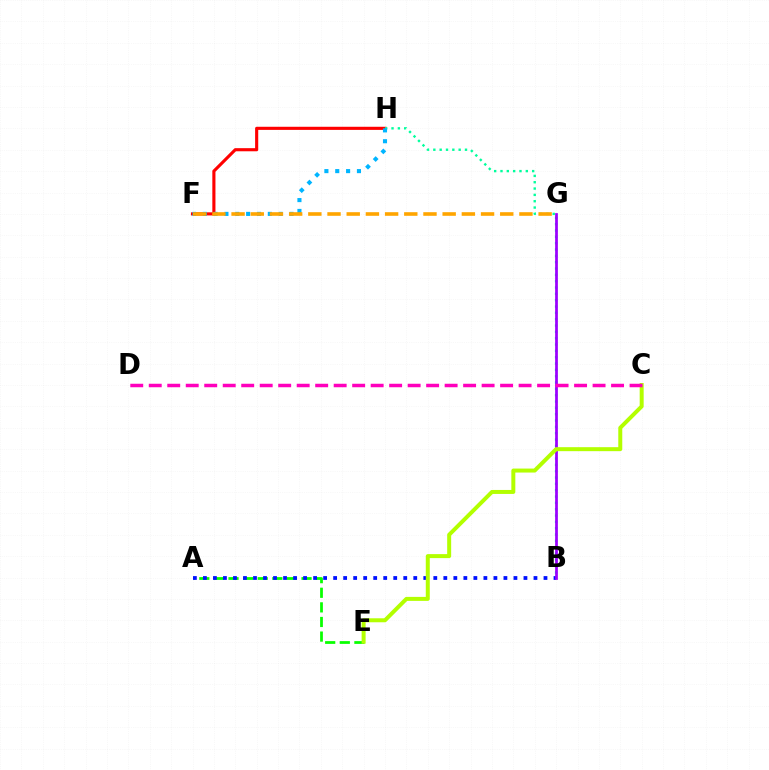{('F', 'H'): [{'color': '#ff0000', 'line_style': 'solid', 'thickness': 2.25}, {'color': '#00b5ff', 'line_style': 'dotted', 'thickness': 2.95}], ('A', 'E'): [{'color': '#08ff00', 'line_style': 'dashed', 'thickness': 1.98}], ('B', 'H'): [{'color': '#00ff9d', 'line_style': 'dotted', 'thickness': 1.72}], ('A', 'B'): [{'color': '#0010ff', 'line_style': 'dotted', 'thickness': 2.72}], ('B', 'G'): [{'color': '#9b00ff', 'line_style': 'solid', 'thickness': 1.97}], ('C', 'E'): [{'color': '#b3ff00', 'line_style': 'solid', 'thickness': 2.87}], ('F', 'G'): [{'color': '#ffa500', 'line_style': 'dashed', 'thickness': 2.61}], ('C', 'D'): [{'color': '#ff00bd', 'line_style': 'dashed', 'thickness': 2.51}]}